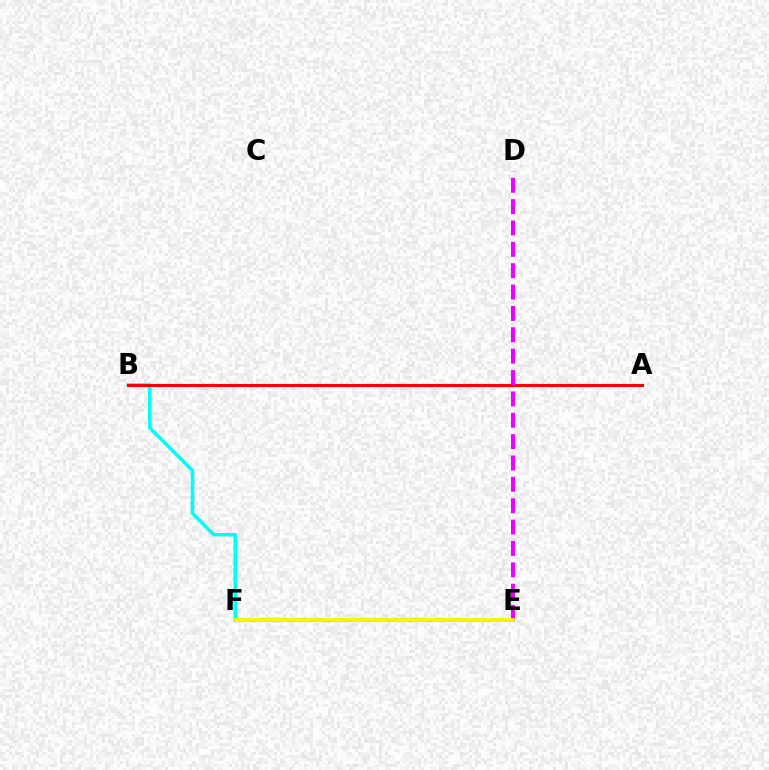{('B', 'F'): [{'color': '#00fff6', 'line_style': 'solid', 'thickness': 2.55}], ('A', 'B'): [{'color': '#ff0000', 'line_style': 'solid', 'thickness': 2.2}], ('E', 'F'): [{'color': '#0010ff', 'line_style': 'solid', 'thickness': 1.96}, {'color': '#08ff00', 'line_style': 'dashed', 'thickness': 2.69}, {'color': '#fcf500', 'line_style': 'solid', 'thickness': 2.74}], ('D', 'E'): [{'color': '#ee00ff', 'line_style': 'dashed', 'thickness': 2.9}]}